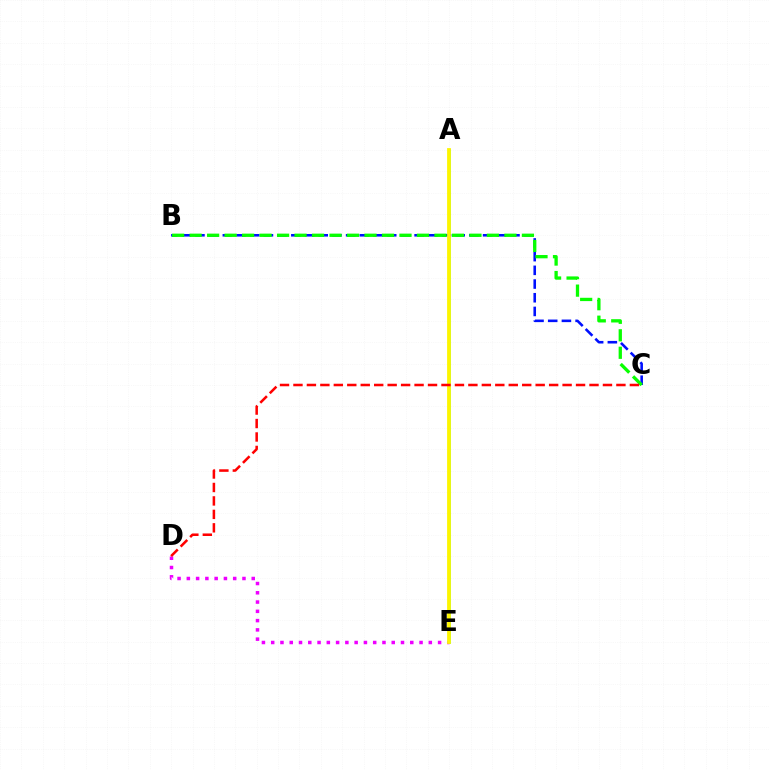{('A', 'E'): [{'color': '#00fff6', 'line_style': 'solid', 'thickness': 1.96}, {'color': '#fcf500', 'line_style': 'solid', 'thickness': 2.73}], ('B', 'C'): [{'color': '#0010ff', 'line_style': 'dashed', 'thickness': 1.86}, {'color': '#08ff00', 'line_style': 'dashed', 'thickness': 2.38}], ('D', 'E'): [{'color': '#ee00ff', 'line_style': 'dotted', 'thickness': 2.52}], ('C', 'D'): [{'color': '#ff0000', 'line_style': 'dashed', 'thickness': 1.83}]}